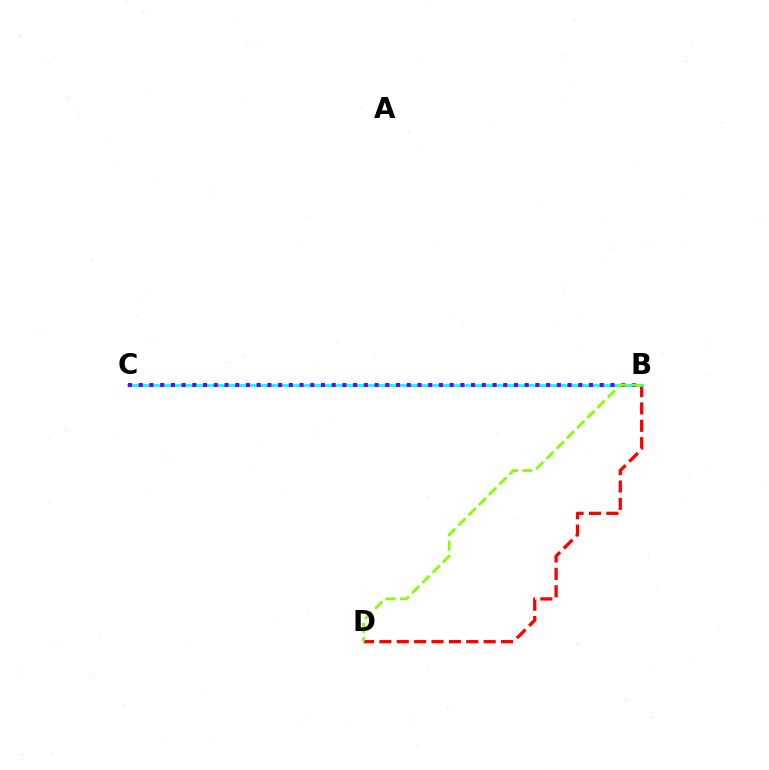{('B', 'D'): [{'color': '#ff0000', 'line_style': 'dashed', 'thickness': 2.36}, {'color': '#84ff00', 'line_style': 'dashed', 'thickness': 1.96}], ('B', 'C'): [{'color': '#00fff6', 'line_style': 'solid', 'thickness': 1.96}, {'color': '#7200ff', 'line_style': 'dotted', 'thickness': 2.91}]}